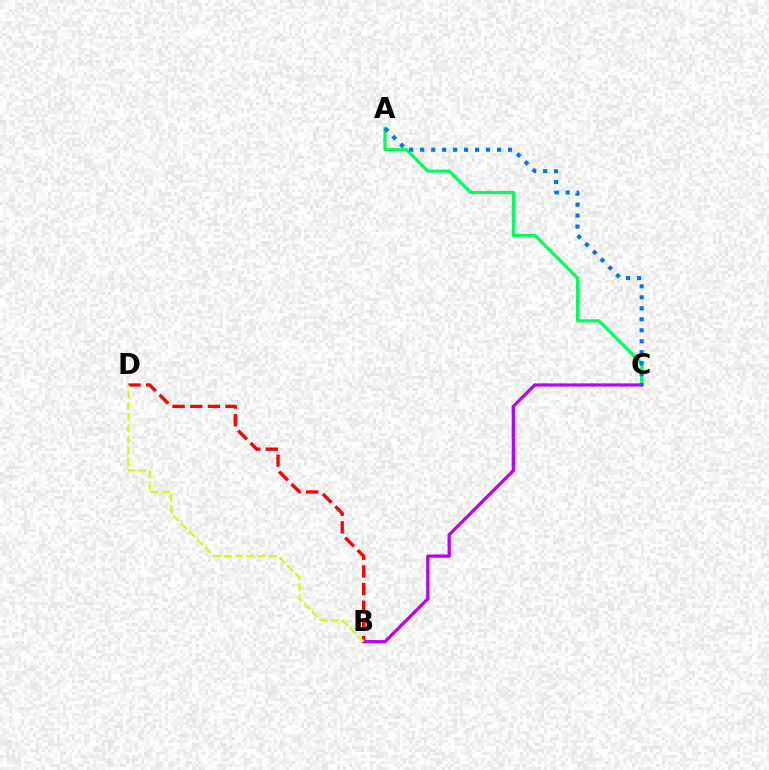{('A', 'C'): [{'color': '#00ff5c', 'line_style': 'solid', 'thickness': 2.27}, {'color': '#0074ff', 'line_style': 'dotted', 'thickness': 2.98}], ('B', 'D'): [{'color': '#ff0000', 'line_style': 'dashed', 'thickness': 2.4}, {'color': '#d1ff00', 'line_style': 'dashed', 'thickness': 1.53}], ('B', 'C'): [{'color': '#b900ff', 'line_style': 'solid', 'thickness': 2.33}]}